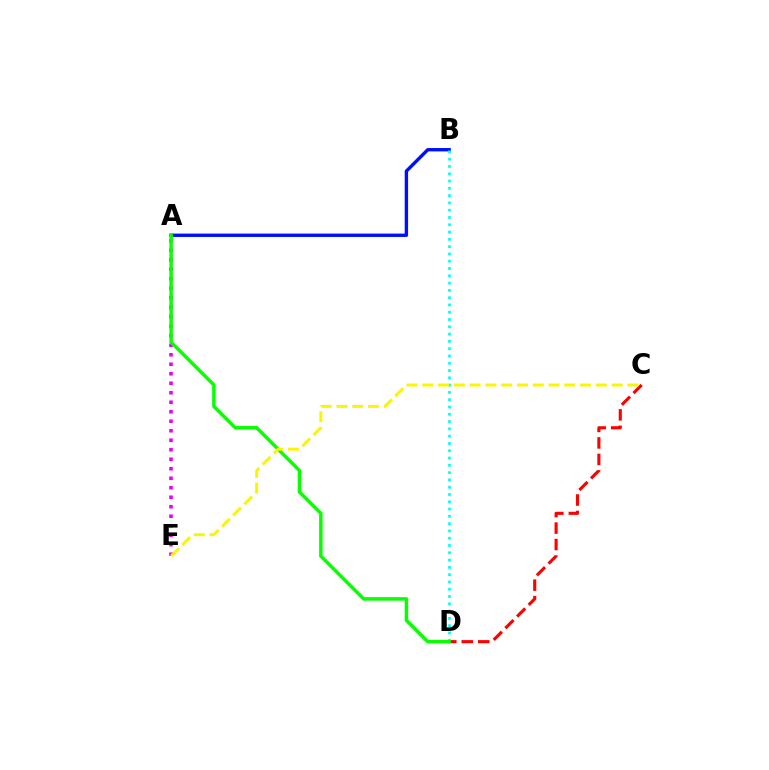{('A', 'B'): [{'color': '#0010ff', 'line_style': 'solid', 'thickness': 2.43}], ('A', 'E'): [{'color': '#ee00ff', 'line_style': 'dotted', 'thickness': 2.58}], ('B', 'D'): [{'color': '#00fff6', 'line_style': 'dotted', 'thickness': 1.98}], ('C', 'D'): [{'color': '#ff0000', 'line_style': 'dashed', 'thickness': 2.24}], ('A', 'D'): [{'color': '#08ff00', 'line_style': 'solid', 'thickness': 2.49}], ('C', 'E'): [{'color': '#fcf500', 'line_style': 'dashed', 'thickness': 2.14}]}